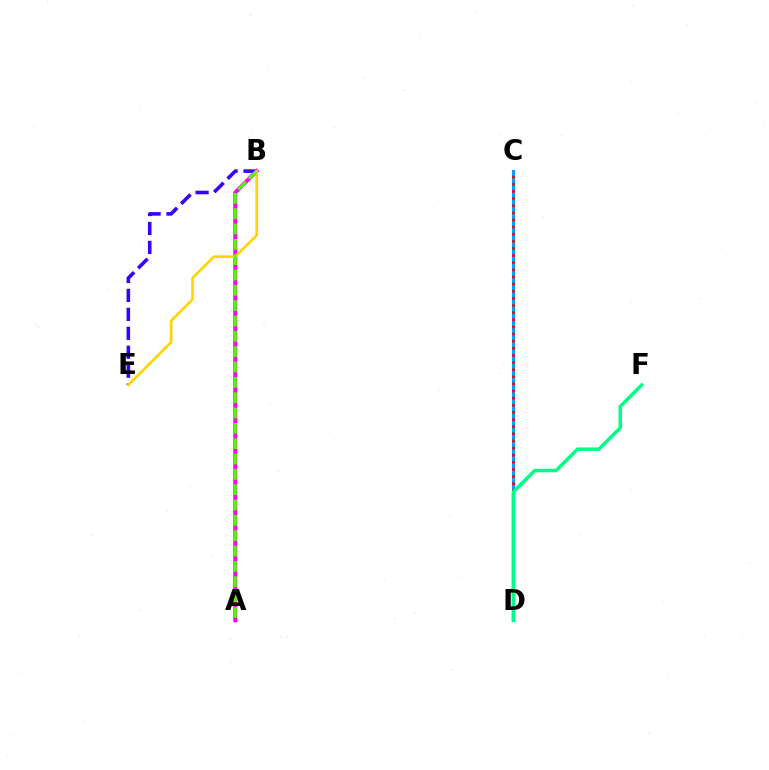{('B', 'E'): [{'color': '#3700ff', 'line_style': 'dashed', 'thickness': 2.57}, {'color': '#ffd500', 'line_style': 'solid', 'thickness': 1.89}], ('C', 'D'): [{'color': '#009eff', 'line_style': 'solid', 'thickness': 2.21}, {'color': '#ff0000', 'line_style': 'dotted', 'thickness': 1.94}], ('A', 'B'): [{'color': '#ff00ed', 'line_style': 'solid', 'thickness': 2.86}, {'color': '#4fff00', 'line_style': 'dashed', 'thickness': 2.08}], ('D', 'F'): [{'color': '#00ff86', 'line_style': 'solid', 'thickness': 2.52}]}